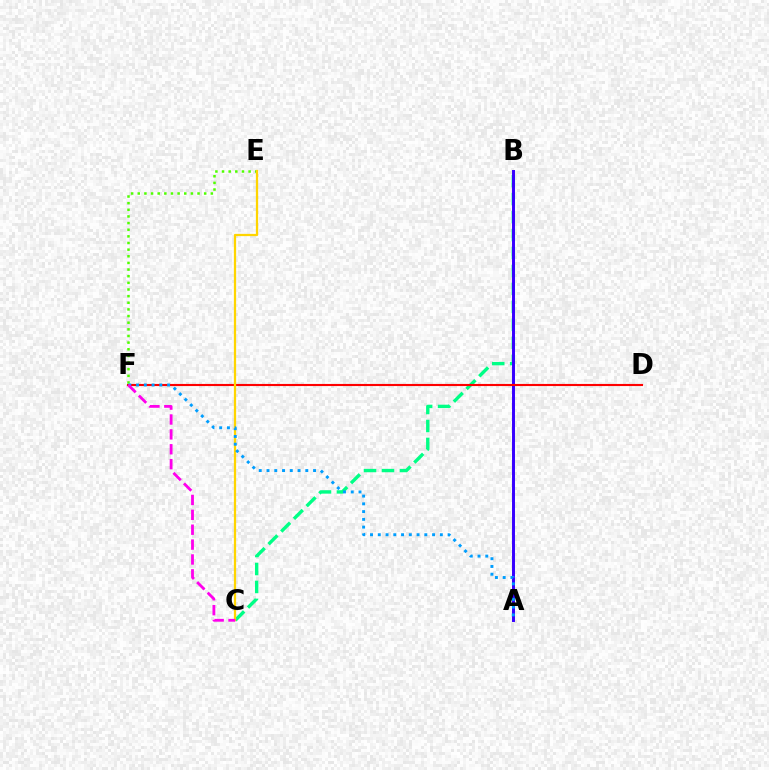{('B', 'C'): [{'color': '#00ff86', 'line_style': 'dashed', 'thickness': 2.44}], ('E', 'F'): [{'color': '#4fff00', 'line_style': 'dotted', 'thickness': 1.8}], ('A', 'B'): [{'color': '#3700ff', 'line_style': 'solid', 'thickness': 2.13}], ('D', 'F'): [{'color': '#ff0000', 'line_style': 'solid', 'thickness': 1.53}], ('C', 'E'): [{'color': '#ffd500', 'line_style': 'solid', 'thickness': 1.62}], ('A', 'F'): [{'color': '#009eff', 'line_style': 'dotted', 'thickness': 2.11}], ('C', 'F'): [{'color': '#ff00ed', 'line_style': 'dashed', 'thickness': 2.02}]}